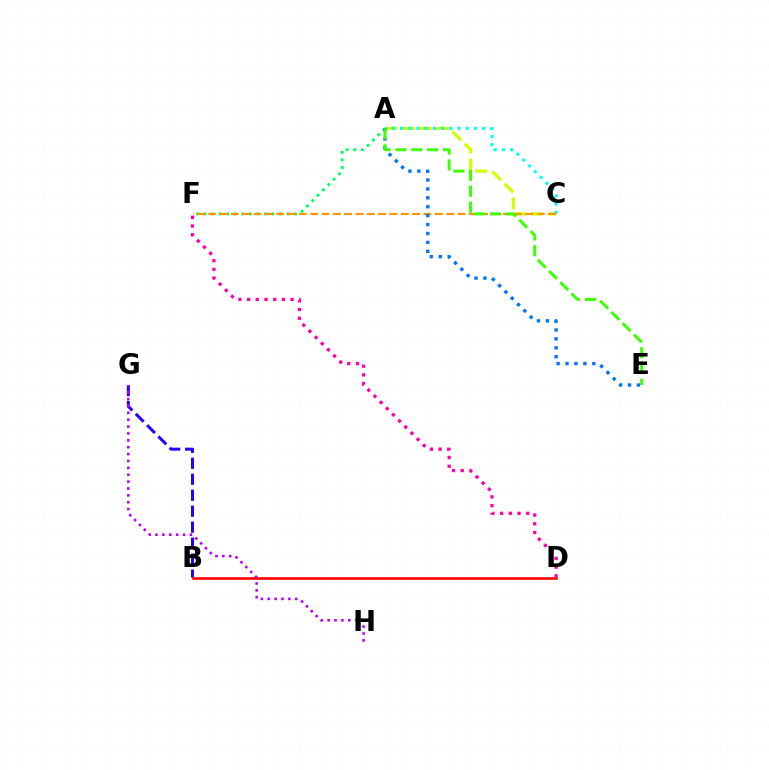{('A', 'F'): [{'color': '#00ff5c', 'line_style': 'dotted', 'thickness': 2.05}], ('B', 'G'): [{'color': '#2500ff', 'line_style': 'dashed', 'thickness': 2.17}], ('A', 'C'): [{'color': '#d1ff00', 'line_style': 'dashed', 'thickness': 2.34}, {'color': '#00fff6', 'line_style': 'dotted', 'thickness': 2.23}], ('G', 'H'): [{'color': '#b900ff', 'line_style': 'dotted', 'thickness': 1.87}], ('B', 'D'): [{'color': '#ff0000', 'line_style': 'solid', 'thickness': 1.88}], ('C', 'F'): [{'color': '#ff9400', 'line_style': 'dashed', 'thickness': 1.54}], ('A', 'E'): [{'color': '#0074ff', 'line_style': 'dotted', 'thickness': 2.42}, {'color': '#3dff00', 'line_style': 'dashed', 'thickness': 2.16}], ('D', 'F'): [{'color': '#ff00ac', 'line_style': 'dotted', 'thickness': 2.37}]}